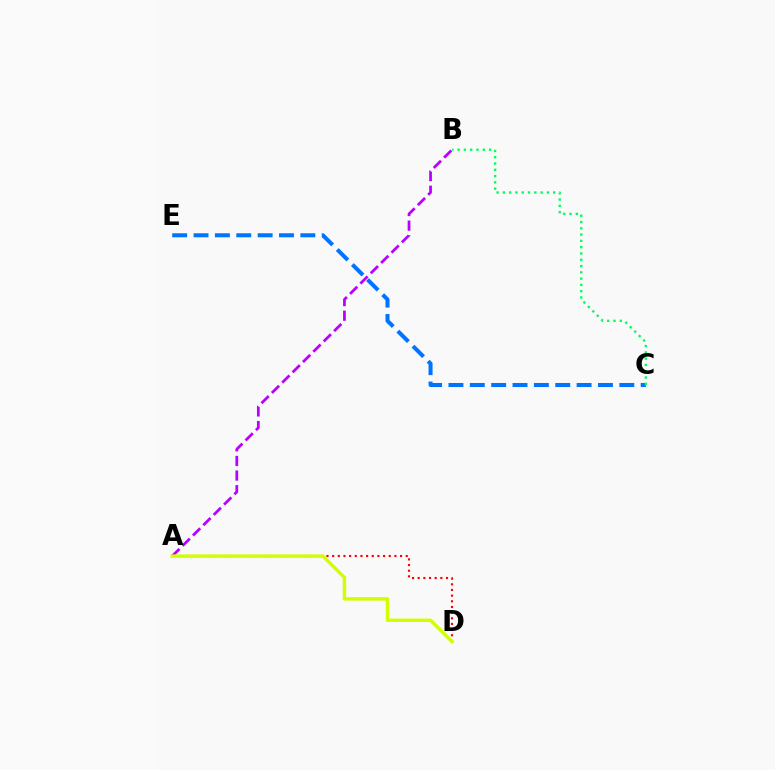{('A', 'B'): [{'color': '#b900ff', 'line_style': 'dashed', 'thickness': 1.99}], ('C', 'E'): [{'color': '#0074ff', 'line_style': 'dashed', 'thickness': 2.9}], ('B', 'C'): [{'color': '#00ff5c', 'line_style': 'dotted', 'thickness': 1.71}], ('A', 'D'): [{'color': '#ff0000', 'line_style': 'dotted', 'thickness': 1.54}, {'color': '#d1ff00', 'line_style': 'solid', 'thickness': 2.48}]}